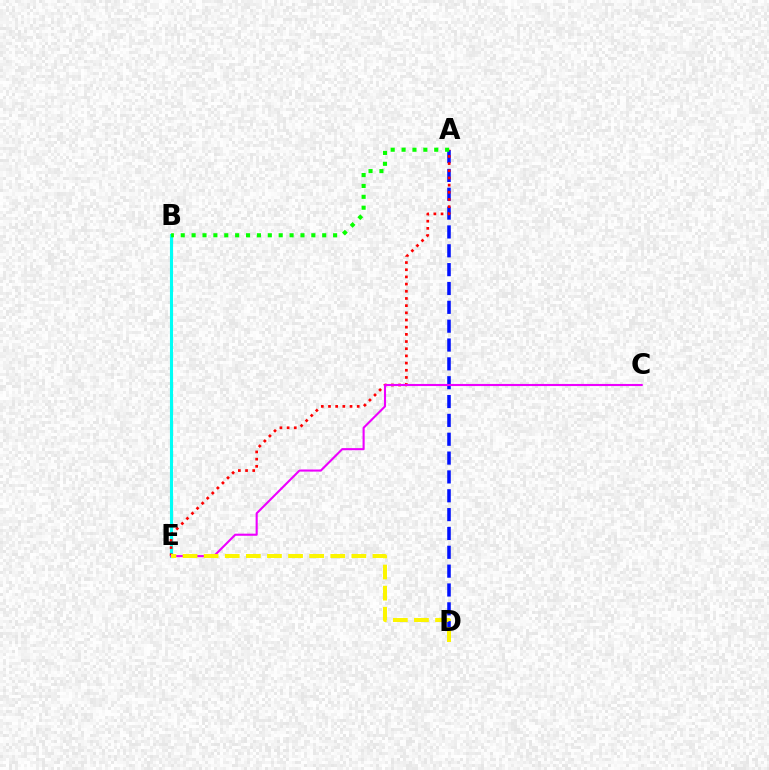{('B', 'E'): [{'color': '#00fff6', 'line_style': 'solid', 'thickness': 2.23}], ('A', 'D'): [{'color': '#0010ff', 'line_style': 'dashed', 'thickness': 2.56}], ('A', 'E'): [{'color': '#ff0000', 'line_style': 'dotted', 'thickness': 1.95}], ('C', 'E'): [{'color': '#ee00ff', 'line_style': 'solid', 'thickness': 1.52}], ('A', 'B'): [{'color': '#08ff00', 'line_style': 'dotted', 'thickness': 2.96}], ('D', 'E'): [{'color': '#fcf500', 'line_style': 'dashed', 'thickness': 2.87}]}